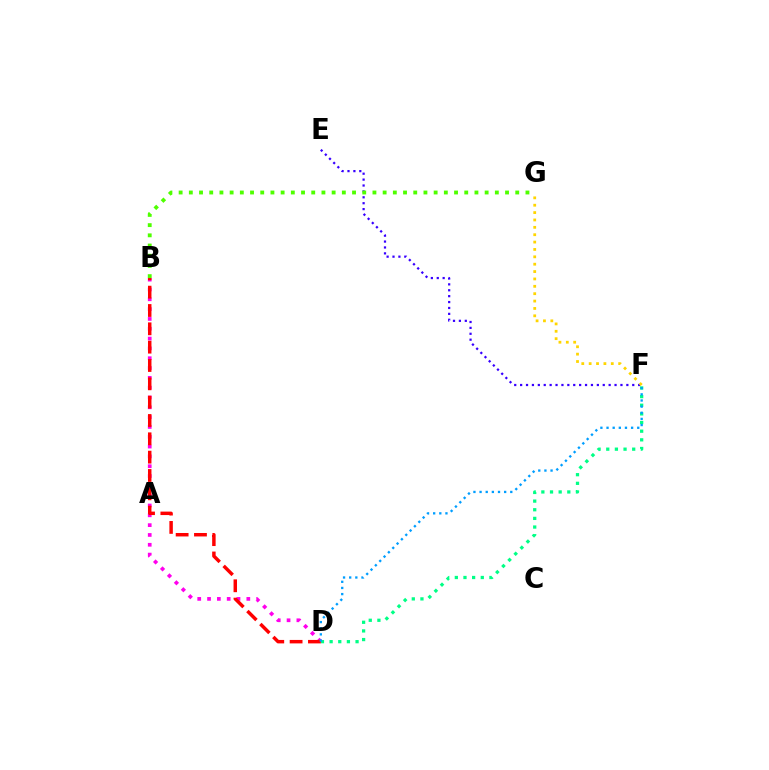{('D', 'F'): [{'color': '#00ff86', 'line_style': 'dotted', 'thickness': 2.35}, {'color': '#009eff', 'line_style': 'dotted', 'thickness': 1.67}], ('E', 'F'): [{'color': '#3700ff', 'line_style': 'dotted', 'thickness': 1.6}], ('B', 'D'): [{'color': '#ff00ed', 'line_style': 'dotted', 'thickness': 2.67}, {'color': '#ff0000', 'line_style': 'dashed', 'thickness': 2.49}], ('B', 'G'): [{'color': '#4fff00', 'line_style': 'dotted', 'thickness': 2.77}], ('F', 'G'): [{'color': '#ffd500', 'line_style': 'dotted', 'thickness': 2.0}]}